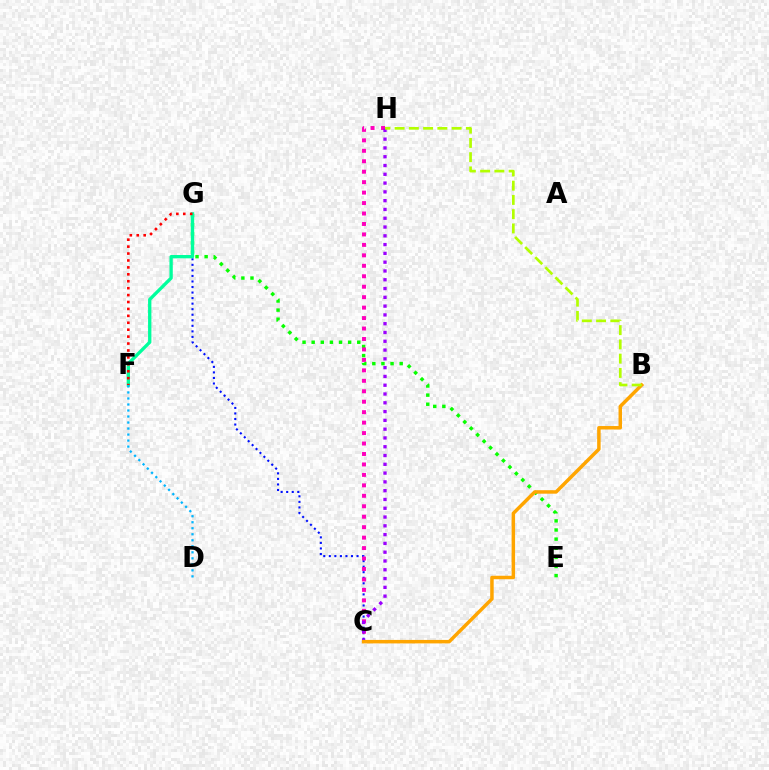{('E', 'G'): [{'color': '#08ff00', 'line_style': 'dotted', 'thickness': 2.48}], ('C', 'G'): [{'color': '#0010ff', 'line_style': 'dotted', 'thickness': 1.51}], ('C', 'H'): [{'color': '#ff00bd', 'line_style': 'dotted', 'thickness': 2.84}, {'color': '#9b00ff', 'line_style': 'dotted', 'thickness': 2.39}], ('B', 'C'): [{'color': '#ffa500', 'line_style': 'solid', 'thickness': 2.51}], ('F', 'G'): [{'color': '#00ff9d', 'line_style': 'solid', 'thickness': 2.39}, {'color': '#ff0000', 'line_style': 'dotted', 'thickness': 1.88}], ('D', 'F'): [{'color': '#00b5ff', 'line_style': 'dotted', 'thickness': 1.63}], ('B', 'H'): [{'color': '#b3ff00', 'line_style': 'dashed', 'thickness': 1.94}]}